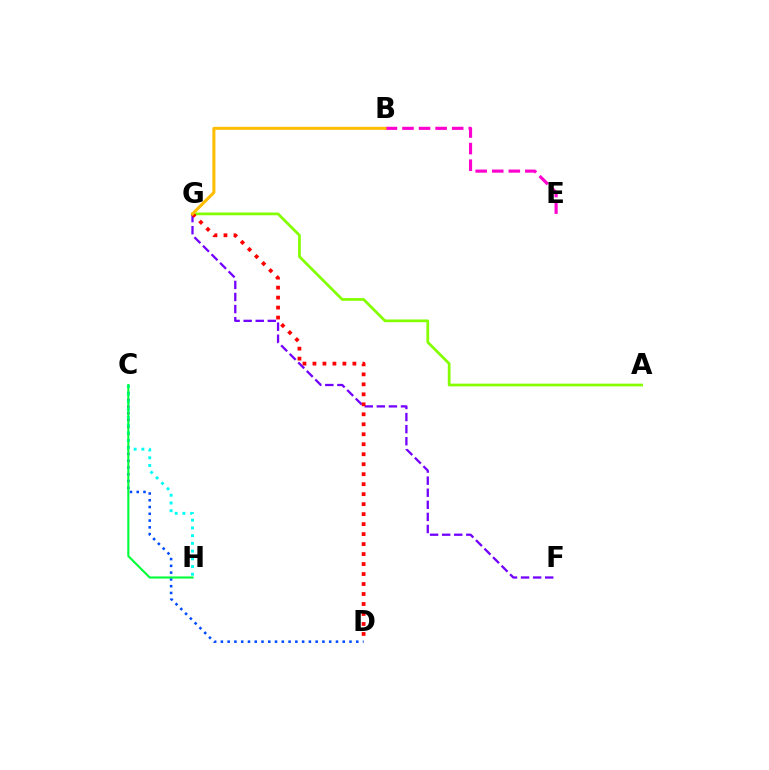{('A', 'G'): [{'color': '#84ff00', 'line_style': 'solid', 'thickness': 1.97}], ('B', 'E'): [{'color': '#ff00cf', 'line_style': 'dashed', 'thickness': 2.25}], ('C', 'D'): [{'color': '#004bff', 'line_style': 'dotted', 'thickness': 1.84}], ('C', 'H'): [{'color': '#00fff6', 'line_style': 'dotted', 'thickness': 2.1}, {'color': '#00ff39', 'line_style': 'solid', 'thickness': 1.53}], ('F', 'G'): [{'color': '#7200ff', 'line_style': 'dashed', 'thickness': 1.64}], ('D', 'G'): [{'color': '#ff0000', 'line_style': 'dotted', 'thickness': 2.71}], ('B', 'G'): [{'color': '#ffbd00', 'line_style': 'solid', 'thickness': 2.18}]}